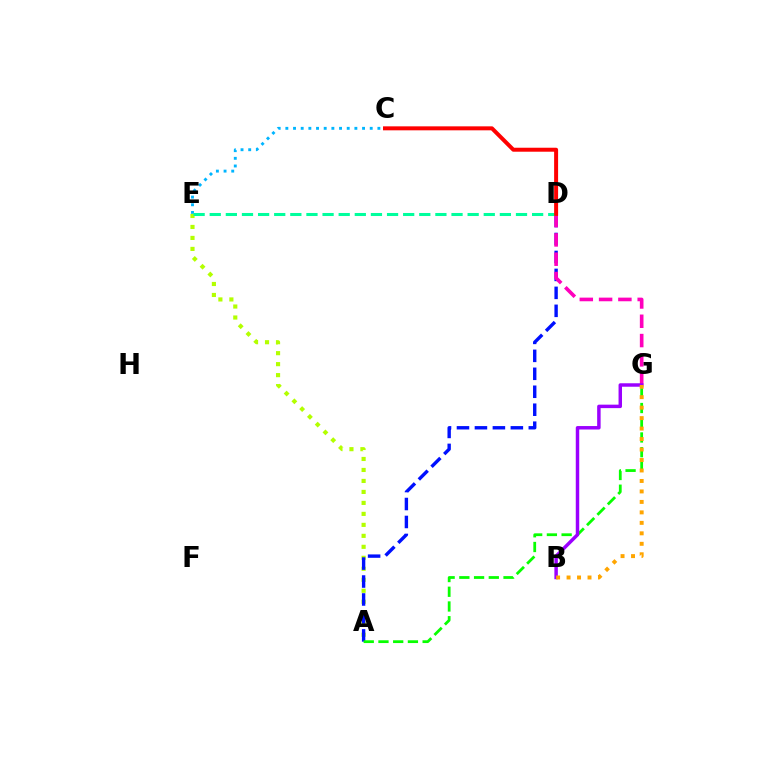{('C', 'E'): [{'color': '#00b5ff', 'line_style': 'dotted', 'thickness': 2.08}], ('A', 'E'): [{'color': '#b3ff00', 'line_style': 'dotted', 'thickness': 2.98}], ('A', 'D'): [{'color': '#0010ff', 'line_style': 'dashed', 'thickness': 2.44}], ('D', 'G'): [{'color': '#ff00bd', 'line_style': 'dashed', 'thickness': 2.62}], ('A', 'G'): [{'color': '#08ff00', 'line_style': 'dashed', 'thickness': 2.0}], ('D', 'E'): [{'color': '#00ff9d', 'line_style': 'dashed', 'thickness': 2.19}], ('C', 'D'): [{'color': '#ff0000', 'line_style': 'solid', 'thickness': 2.87}], ('B', 'G'): [{'color': '#9b00ff', 'line_style': 'solid', 'thickness': 2.49}, {'color': '#ffa500', 'line_style': 'dotted', 'thickness': 2.85}]}